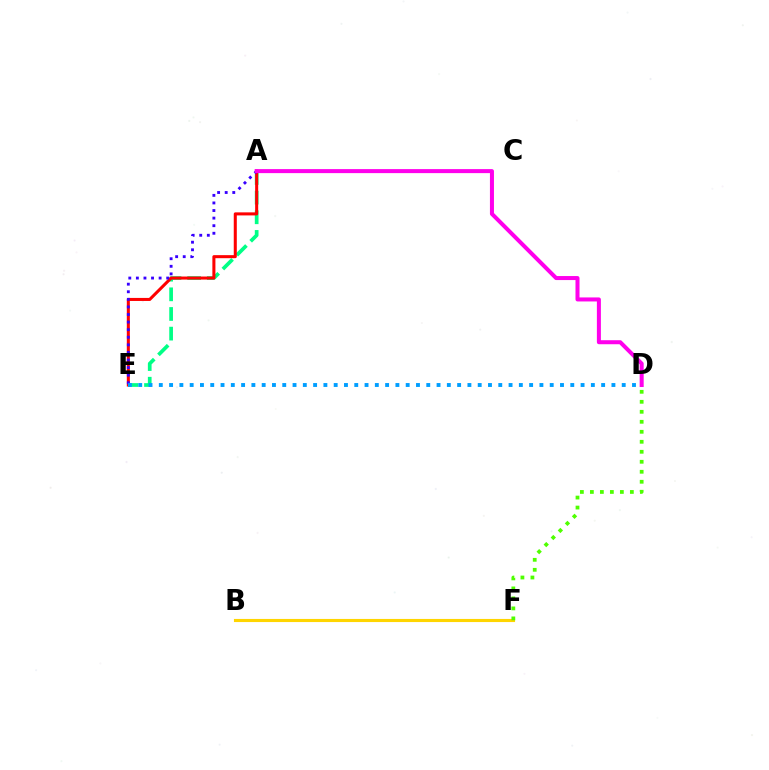{('A', 'E'): [{'color': '#00ff86', 'line_style': 'dashed', 'thickness': 2.67}, {'color': '#ff0000', 'line_style': 'solid', 'thickness': 2.19}, {'color': '#3700ff', 'line_style': 'dotted', 'thickness': 2.06}], ('B', 'F'): [{'color': '#ffd500', 'line_style': 'solid', 'thickness': 2.24}], ('A', 'D'): [{'color': '#ff00ed', 'line_style': 'solid', 'thickness': 2.9}], ('D', 'F'): [{'color': '#4fff00', 'line_style': 'dotted', 'thickness': 2.72}], ('D', 'E'): [{'color': '#009eff', 'line_style': 'dotted', 'thickness': 2.79}]}